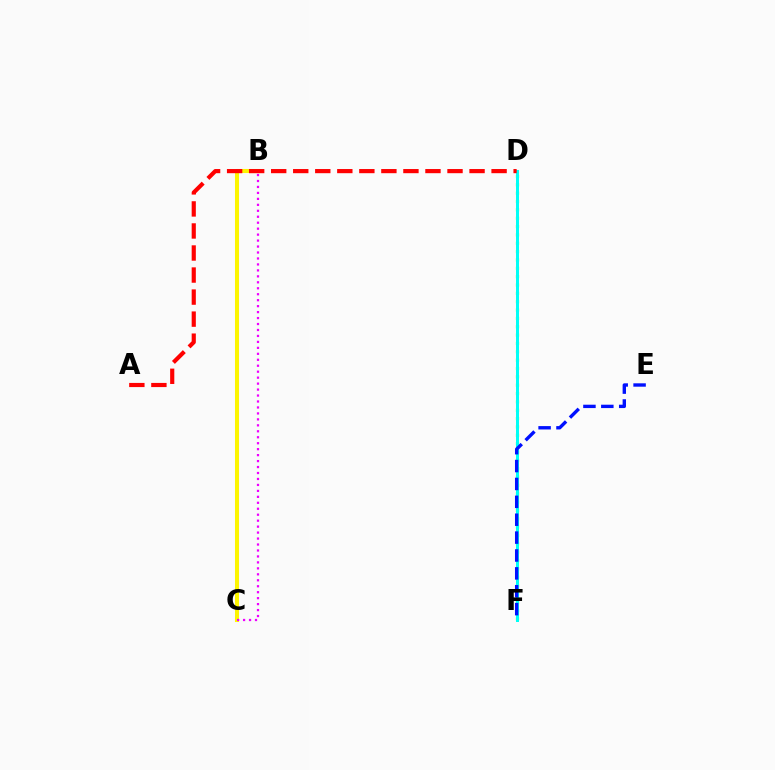{('D', 'F'): [{'color': '#08ff00', 'line_style': 'dotted', 'thickness': 2.27}, {'color': '#00fff6', 'line_style': 'solid', 'thickness': 2.15}], ('B', 'C'): [{'color': '#fcf500', 'line_style': 'solid', 'thickness': 2.91}, {'color': '#ee00ff', 'line_style': 'dotted', 'thickness': 1.62}], ('A', 'D'): [{'color': '#ff0000', 'line_style': 'dashed', 'thickness': 2.99}], ('E', 'F'): [{'color': '#0010ff', 'line_style': 'dashed', 'thickness': 2.43}]}